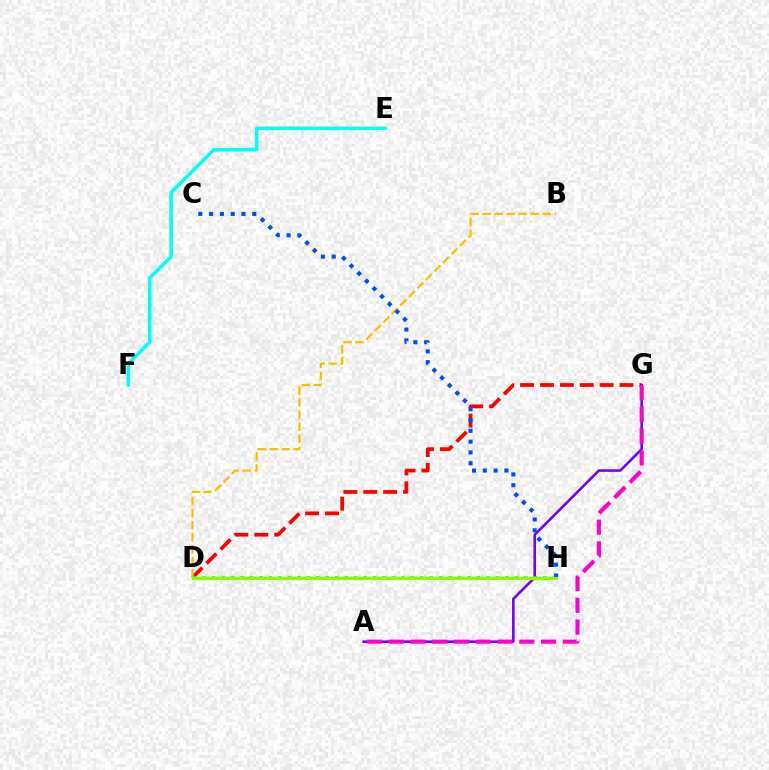{('A', 'G'): [{'color': '#7200ff', 'line_style': 'solid', 'thickness': 1.86}, {'color': '#ff00cf', 'line_style': 'dashed', 'thickness': 2.96}], ('D', 'G'): [{'color': '#ff0000', 'line_style': 'dashed', 'thickness': 2.7}], ('B', 'D'): [{'color': '#ffbd00', 'line_style': 'dashed', 'thickness': 1.64}], ('D', 'H'): [{'color': '#00ff39', 'line_style': 'dotted', 'thickness': 2.57}, {'color': '#84ff00', 'line_style': 'solid', 'thickness': 2.36}], ('C', 'H'): [{'color': '#004bff', 'line_style': 'dotted', 'thickness': 2.93}], ('E', 'F'): [{'color': '#00fff6', 'line_style': 'solid', 'thickness': 2.55}]}